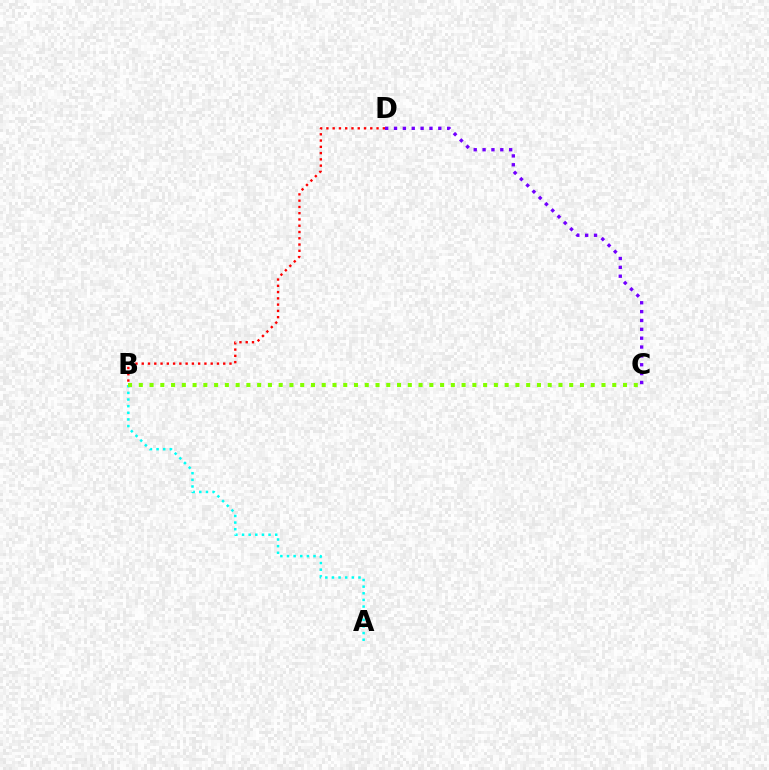{('A', 'B'): [{'color': '#00fff6', 'line_style': 'dotted', 'thickness': 1.8}], ('C', 'D'): [{'color': '#7200ff', 'line_style': 'dotted', 'thickness': 2.41}], ('B', 'C'): [{'color': '#84ff00', 'line_style': 'dotted', 'thickness': 2.92}], ('B', 'D'): [{'color': '#ff0000', 'line_style': 'dotted', 'thickness': 1.7}]}